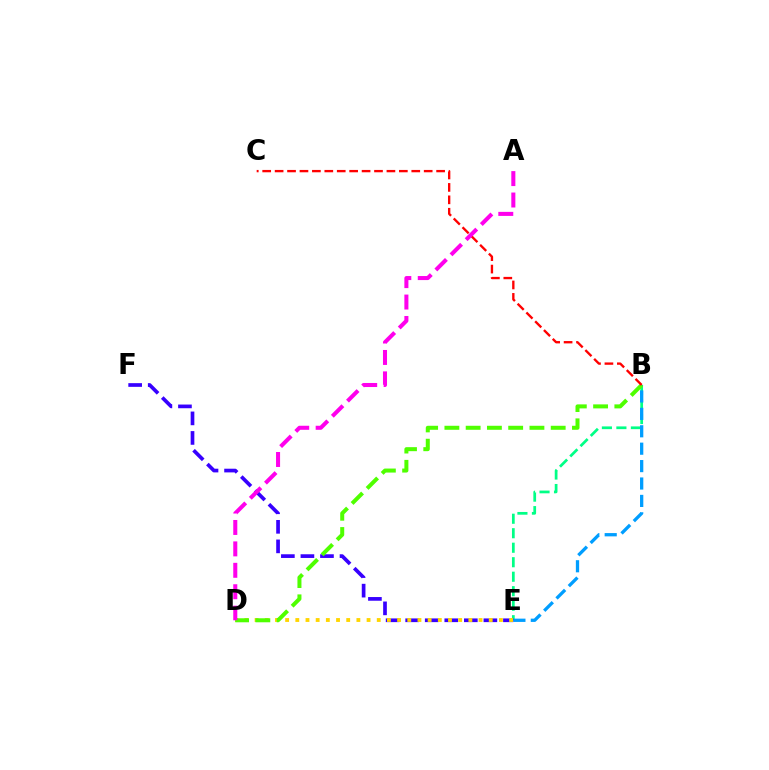{('B', 'E'): [{'color': '#00ff86', 'line_style': 'dashed', 'thickness': 1.97}, {'color': '#009eff', 'line_style': 'dashed', 'thickness': 2.36}], ('E', 'F'): [{'color': '#3700ff', 'line_style': 'dashed', 'thickness': 2.66}], ('D', 'E'): [{'color': '#ffd500', 'line_style': 'dotted', 'thickness': 2.77}], ('B', 'D'): [{'color': '#4fff00', 'line_style': 'dashed', 'thickness': 2.89}], ('B', 'C'): [{'color': '#ff0000', 'line_style': 'dashed', 'thickness': 1.69}], ('A', 'D'): [{'color': '#ff00ed', 'line_style': 'dashed', 'thickness': 2.91}]}